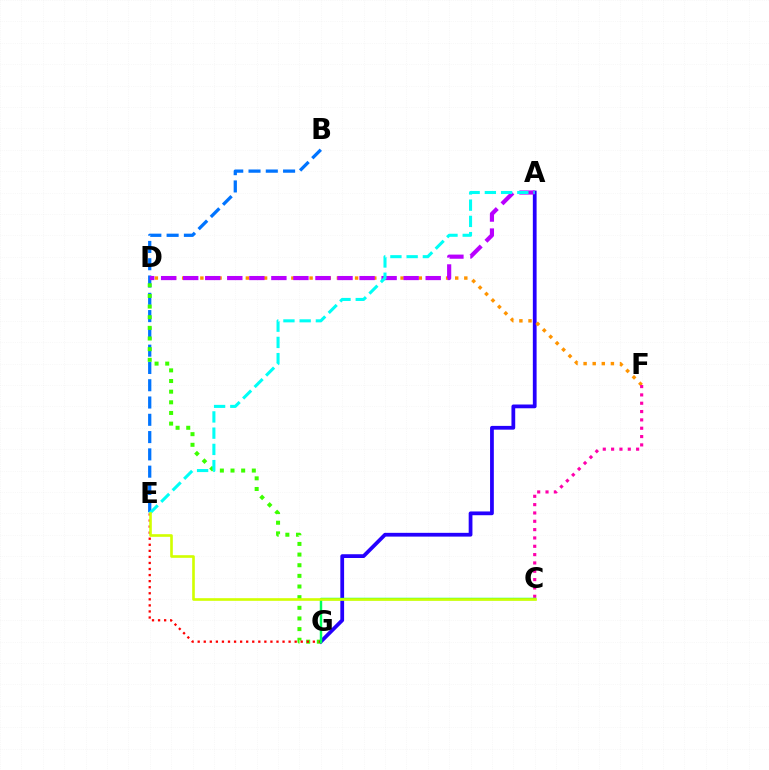{('A', 'G'): [{'color': '#2500ff', 'line_style': 'solid', 'thickness': 2.71}], ('B', 'E'): [{'color': '#0074ff', 'line_style': 'dashed', 'thickness': 2.35}], ('D', 'F'): [{'color': '#ff9400', 'line_style': 'dotted', 'thickness': 2.47}], ('A', 'D'): [{'color': '#b900ff', 'line_style': 'dashed', 'thickness': 2.99}], ('C', 'F'): [{'color': '#ff00ac', 'line_style': 'dotted', 'thickness': 2.26}], ('D', 'G'): [{'color': '#3dff00', 'line_style': 'dotted', 'thickness': 2.89}], ('E', 'G'): [{'color': '#ff0000', 'line_style': 'dotted', 'thickness': 1.65}], ('C', 'G'): [{'color': '#00ff5c', 'line_style': 'solid', 'thickness': 1.76}], ('A', 'E'): [{'color': '#00fff6', 'line_style': 'dashed', 'thickness': 2.21}], ('C', 'E'): [{'color': '#d1ff00', 'line_style': 'solid', 'thickness': 1.89}]}